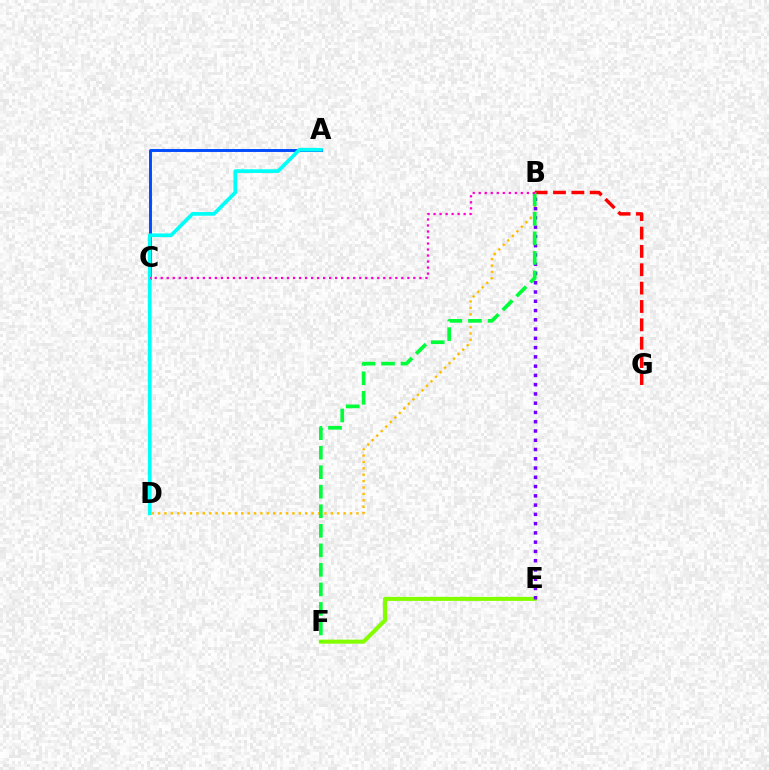{('B', 'D'): [{'color': '#ffbd00', 'line_style': 'dotted', 'thickness': 1.74}], ('A', 'C'): [{'color': '#004bff', 'line_style': 'solid', 'thickness': 2.1}], ('E', 'F'): [{'color': '#84ff00', 'line_style': 'solid', 'thickness': 2.92}], ('A', 'D'): [{'color': '#00fff6', 'line_style': 'solid', 'thickness': 2.65}], ('B', 'E'): [{'color': '#7200ff', 'line_style': 'dotted', 'thickness': 2.52}], ('B', 'G'): [{'color': '#ff0000', 'line_style': 'dashed', 'thickness': 2.49}], ('B', 'F'): [{'color': '#00ff39', 'line_style': 'dashed', 'thickness': 2.65}], ('B', 'C'): [{'color': '#ff00cf', 'line_style': 'dotted', 'thickness': 1.63}]}